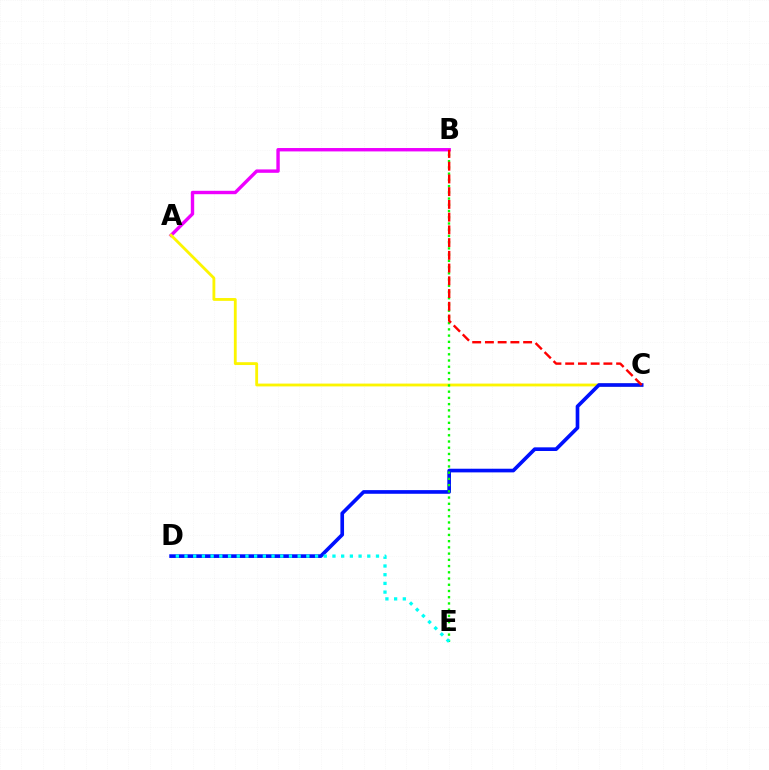{('A', 'B'): [{'color': '#ee00ff', 'line_style': 'solid', 'thickness': 2.44}], ('A', 'C'): [{'color': '#fcf500', 'line_style': 'solid', 'thickness': 2.03}], ('C', 'D'): [{'color': '#0010ff', 'line_style': 'solid', 'thickness': 2.63}], ('B', 'E'): [{'color': '#08ff00', 'line_style': 'dotted', 'thickness': 1.69}], ('B', 'C'): [{'color': '#ff0000', 'line_style': 'dashed', 'thickness': 1.73}], ('D', 'E'): [{'color': '#00fff6', 'line_style': 'dotted', 'thickness': 2.36}]}